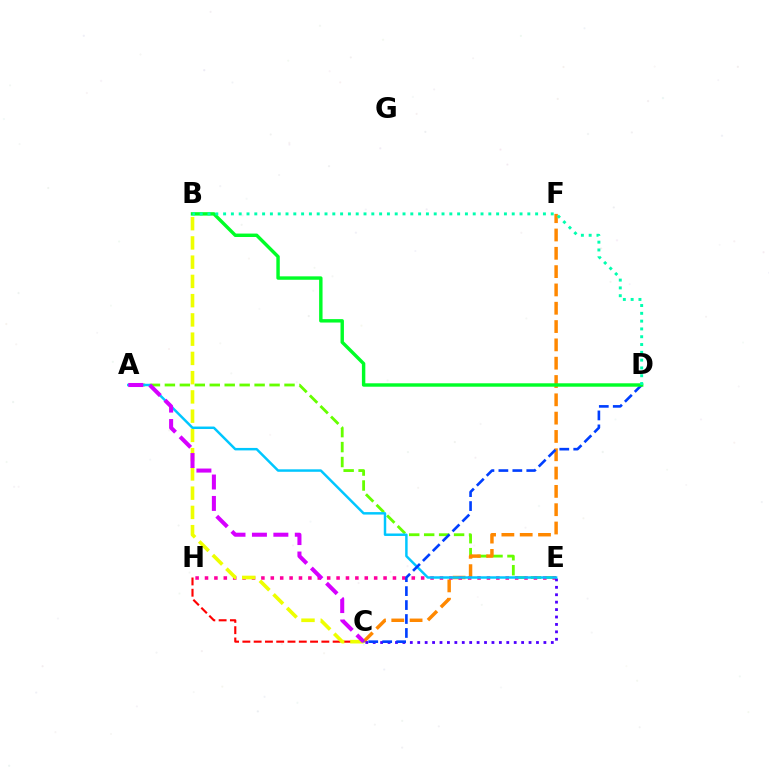{('A', 'E'): [{'color': '#66ff00', 'line_style': 'dashed', 'thickness': 2.03}, {'color': '#00c7ff', 'line_style': 'solid', 'thickness': 1.78}], ('C', 'H'): [{'color': '#ff0000', 'line_style': 'dashed', 'thickness': 1.53}], ('C', 'F'): [{'color': '#ff8800', 'line_style': 'dashed', 'thickness': 2.49}], ('E', 'H'): [{'color': '#ff00a0', 'line_style': 'dotted', 'thickness': 2.55}], ('B', 'C'): [{'color': '#eeff00', 'line_style': 'dashed', 'thickness': 2.62}], ('C', 'E'): [{'color': '#4f00ff', 'line_style': 'dotted', 'thickness': 2.02}], ('A', 'C'): [{'color': '#d600ff', 'line_style': 'dashed', 'thickness': 2.91}], ('C', 'D'): [{'color': '#003fff', 'line_style': 'dashed', 'thickness': 1.9}], ('B', 'D'): [{'color': '#00ff27', 'line_style': 'solid', 'thickness': 2.46}, {'color': '#00ffaf', 'line_style': 'dotted', 'thickness': 2.12}]}